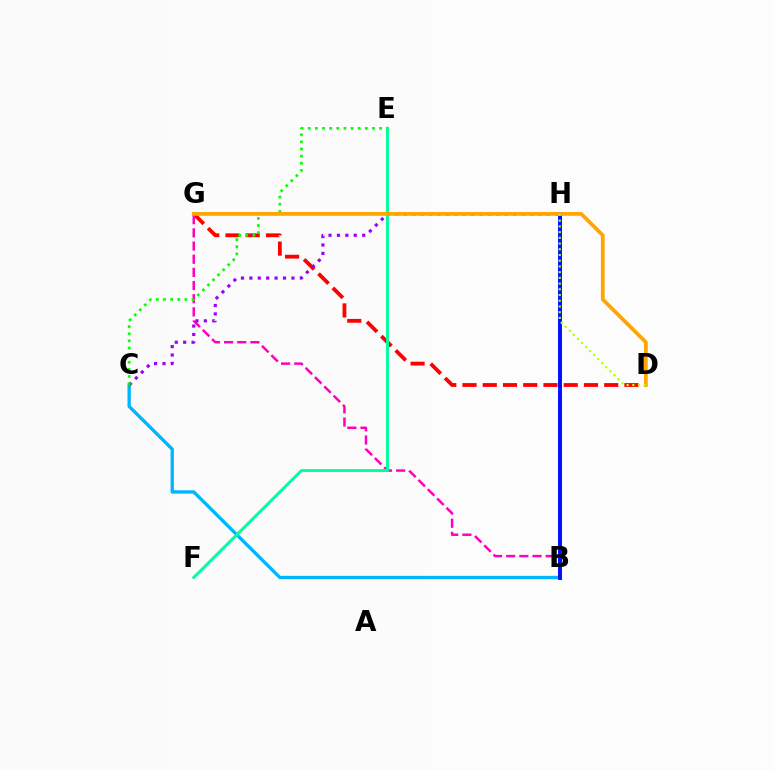{('D', 'G'): [{'color': '#ff0000', 'line_style': 'dashed', 'thickness': 2.75}, {'color': '#ffa500', 'line_style': 'solid', 'thickness': 2.7}], ('B', 'G'): [{'color': '#ff00bd', 'line_style': 'dashed', 'thickness': 1.79}], ('B', 'C'): [{'color': '#00b5ff', 'line_style': 'solid', 'thickness': 2.39}], ('E', 'F'): [{'color': '#00ff9d', 'line_style': 'solid', 'thickness': 2.1}], ('B', 'H'): [{'color': '#0010ff', 'line_style': 'solid', 'thickness': 2.84}], ('C', 'H'): [{'color': '#9b00ff', 'line_style': 'dotted', 'thickness': 2.29}], ('C', 'E'): [{'color': '#08ff00', 'line_style': 'dotted', 'thickness': 1.94}], ('D', 'H'): [{'color': '#b3ff00', 'line_style': 'dotted', 'thickness': 1.55}]}